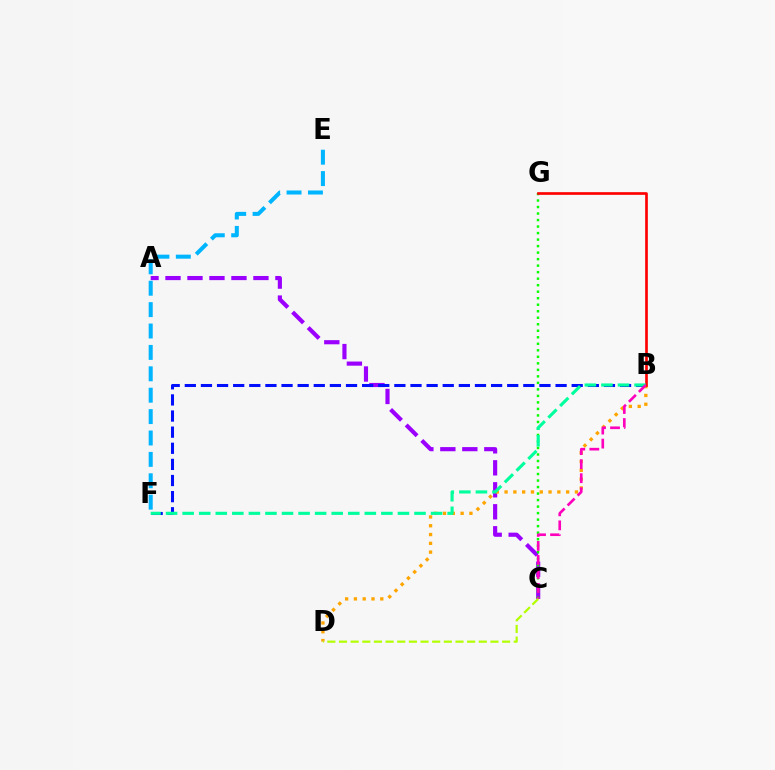{('A', 'C'): [{'color': '#9b00ff', 'line_style': 'dashed', 'thickness': 2.99}], ('E', 'F'): [{'color': '#00b5ff', 'line_style': 'dashed', 'thickness': 2.91}], ('B', 'F'): [{'color': '#0010ff', 'line_style': 'dashed', 'thickness': 2.19}, {'color': '#00ff9d', 'line_style': 'dashed', 'thickness': 2.25}], ('B', 'D'): [{'color': '#ffa500', 'line_style': 'dotted', 'thickness': 2.39}], ('C', 'G'): [{'color': '#08ff00', 'line_style': 'dotted', 'thickness': 1.77}], ('B', 'G'): [{'color': '#ff0000', 'line_style': 'solid', 'thickness': 1.92}], ('B', 'C'): [{'color': '#ff00bd', 'line_style': 'dashed', 'thickness': 1.91}], ('C', 'D'): [{'color': '#b3ff00', 'line_style': 'dashed', 'thickness': 1.58}]}